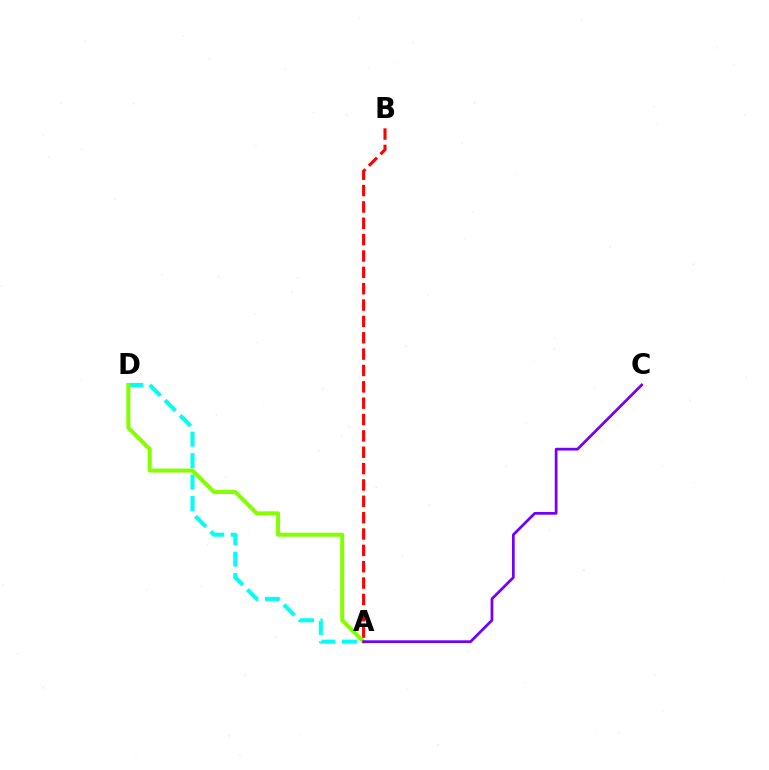{('A', 'D'): [{'color': '#00fff6', 'line_style': 'dashed', 'thickness': 2.91}, {'color': '#84ff00', 'line_style': 'solid', 'thickness': 2.89}], ('A', 'B'): [{'color': '#ff0000', 'line_style': 'dashed', 'thickness': 2.22}], ('A', 'C'): [{'color': '#7200ff', 'line_style': 'solid', 'thickness': 1.97}]}